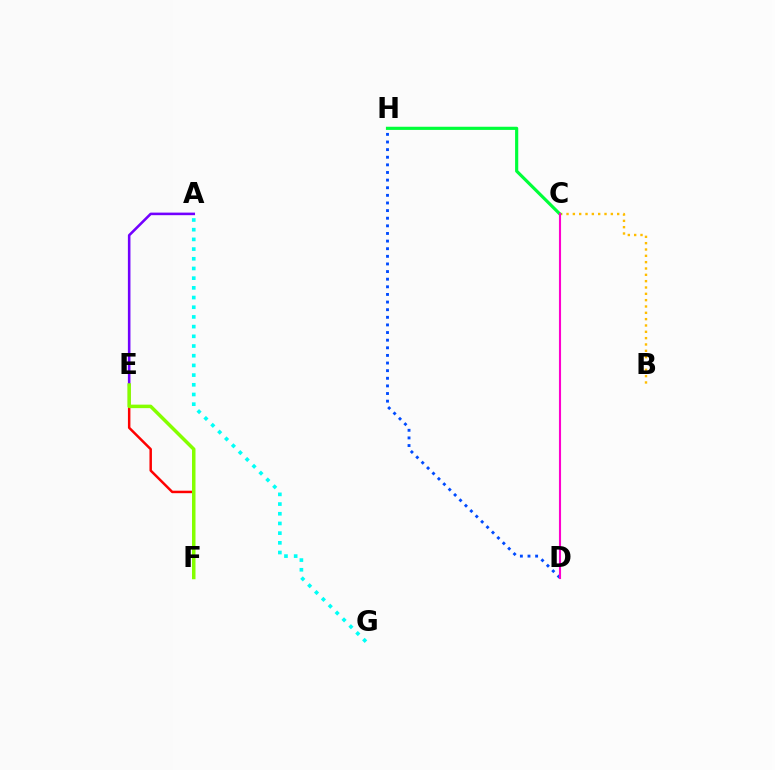{('E', 'F'): [{'color': '#ff0000', 'line_style': 'solid', 'thickness': 1.79}, {'color': '#84ff00', 'line_style': 'solid', 'thickness': 2.51}], ('B', 'C'): [{'color': '#ffbd00', 'line_style': 'dotted', 'thickness': 1.72}], ('A', 'G'): [{'color': '#00fff6', 'line_style': 'dotted', 'thickness': 2.63}], ('A', 'E'): [{'color': '#7200ff', 'line_style': 'solid', 'thickness': 1.84}], ('C', 'H'): [{'color': '#00ff39', 'line_style': 'solid', 'thickness': 2.28}], ('D', 'H'): [{'color': '#004bff', 'line_style': 'dotted', 'thickness': 2.07}], ('C', 'D'): [{'color': '#ff00cf', 'line_style': 'solid', 'thickness': 1.52}]}